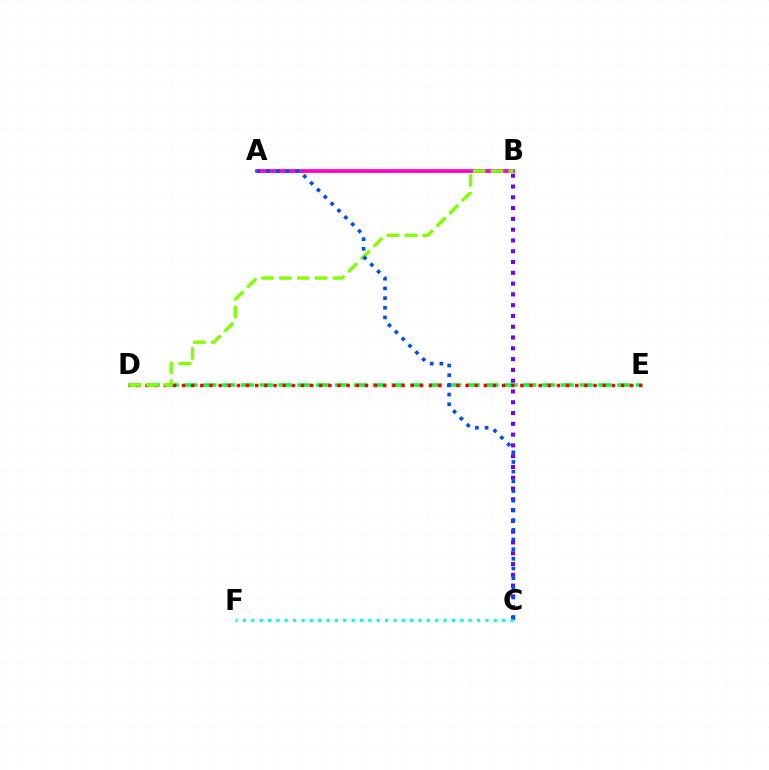{('D', 'E'): [{'color': '#00ff39', 'line_style': 'dashed', 'thickness': 2.56}, {'color': '#ff0000', 'line_style': 'dotted', 'thickness': 2.48}], ('A', 'B'): [{'color': '#ffbd00', 'line_style': 'dashed', 'thickness': 1.85}, {'color': '#ff00cf', 'line_style': 'solid', 'thickness': 2.69}], ('B', 'C'): [{'color': '#7200ff', 'line_style': 'dotted', 'thickness': 2.93}], ('B', 'D'): [{'color': '#84ff00', 'line_style': 'dashed', 'thickness': 2.43}], ('C', 'F'): [{'color': '#00fff6', 'line_style': 'dotted', 'thickness': 2.27}], ('A', 'C'): [{'color': '#004bff', 'line_style': 'dotted', 'thickness': 2.63}]}